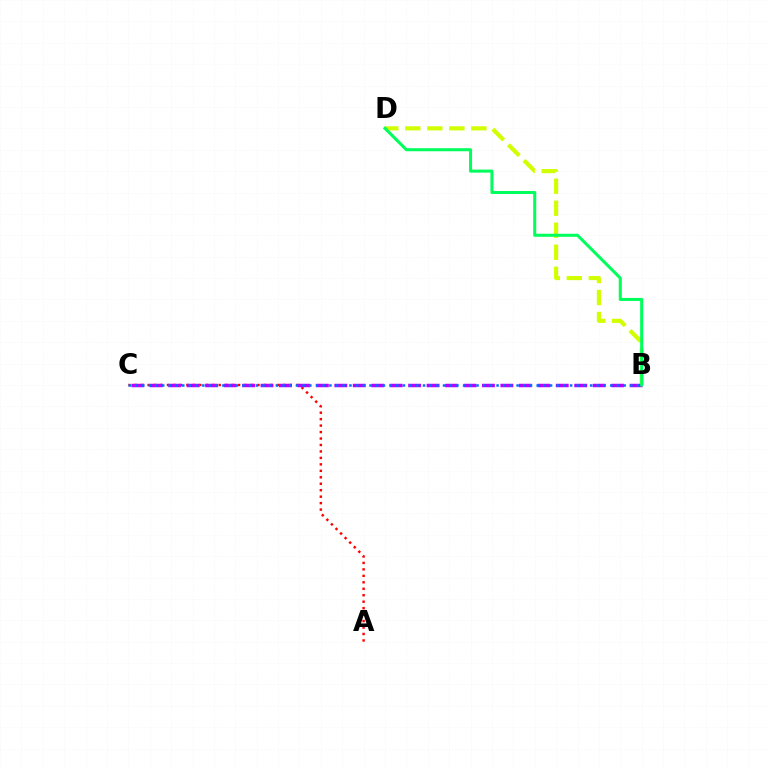{('B', 'D'): [{'color': '#d1ff00', 'line_style': 'dashed', 'thickness': 2.99}, {'color': '#00ff5c', 'line_style': 'solid', 'thickness': 2.19}], ('A', 'C'): [{'color': '#ff0000', 'line_style': 'dotted', 'thickness': 1.76}], ('B', 'C'): [{'color': '#b900ff', 'line_style': 'dashed', 'thickness': 2.51}, {'color': '#0074ff', 'line_style': 'dotted', 'thickness': 1.82}]}